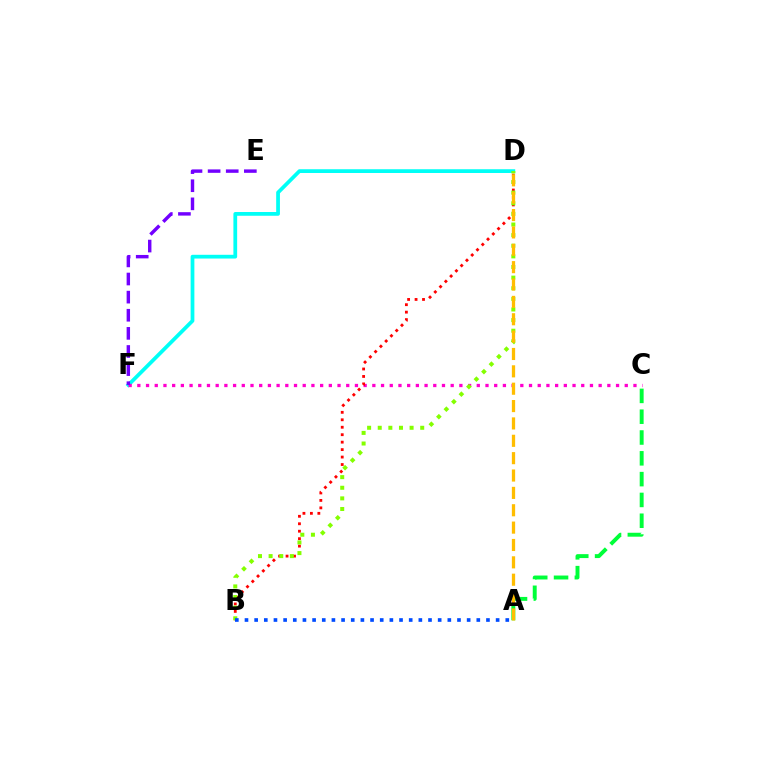{('D', 'F'): [{'color': '#00fff6', 'line_style': 'solid', 'thickness': 2.7}], ('C', 'F'): [{'color': '#ff00cf', 'line_style': 'dotted', 'thickness': 2.36}], ('B', 'D'): [{'color': '#ff0000', 'line_style': 'dotted', 'thickness': 2.03}, {'color': '#84ff00', 'line_style': 'dotted', 'thickness': 2.89}], ('A', 'C'): [{'color': '#00ff39', 'line_style': 'dashed', 'thickness': 2.83}], ('E', 'F'): [{'color': '#7200ff', 'line_style': 'dashed', 'thickness': 2.46}], ('A', 'D'): [{'color': '#ffbd00', 'line_style': 'dashed', 'thickness': 2.36}], ('A', 'B'): [{'color': '#004bff', 'line_style': 'dotted', 'thickness': 2.62}]}